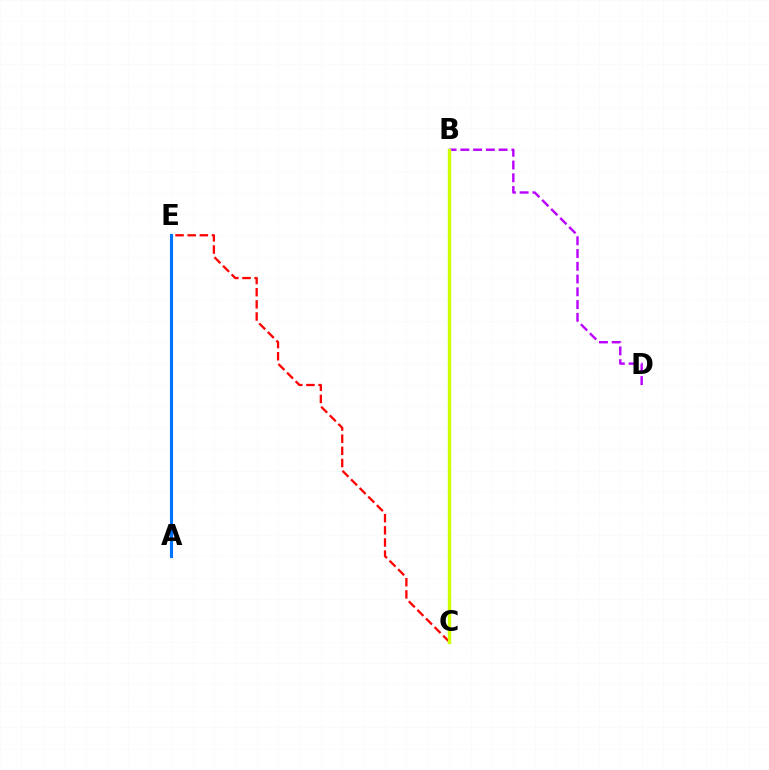{('B', 'D'): [{'color': '#b900ff', 'line_style': 'dashed', 'thickness': 1.73}], ('C', 'E'): [{'color': '#ff0000', 'line_style': 'dashed', 'thickness': 1.65}], ('B', 'C'): [{'color': '#00ff5c', 'line_style': 'solid', 'thickness': 2.24}, {'color': '#d1ff00', 'line_style': 'solid', 'thickness': 2.37}], ('A', 'E'): [{'color': '#0074ff', 'line_style': 'solid', 'thickness': 2.23}]}